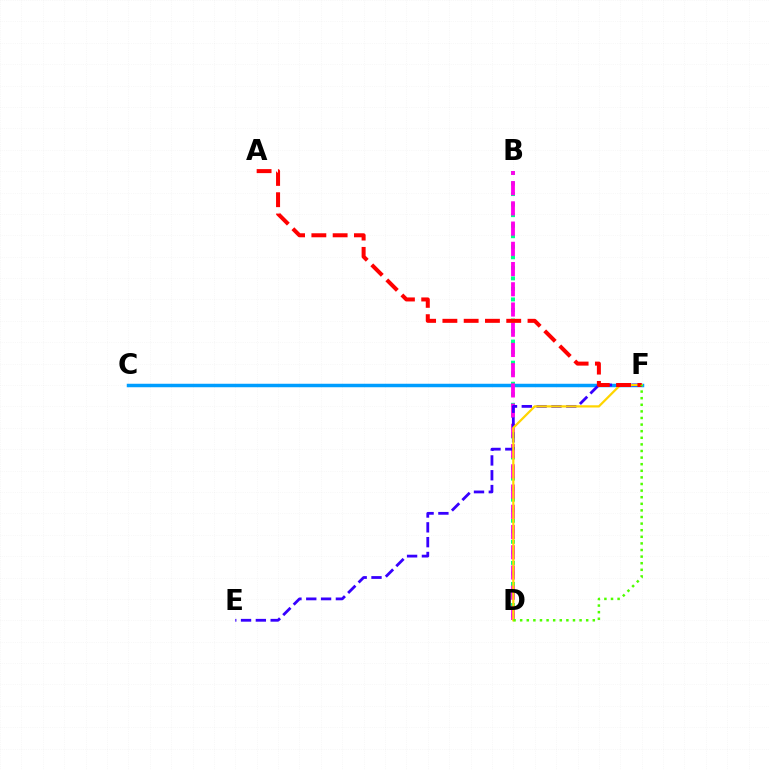{('B', 'D'): [{'color': '#00ff86', 'line_style': 'dotted', 'thickness': 2.86}, {'color': '#ff00ed', 'line_style': 'dashed', 'thickness': 2.75}], ('C', 'F'): [{'color': '#009eff', 'line_style': 'solid', 'thickness': 2.51}], ('E', 'F'): [{'color': '#3700ff', 'line_style': 'dashed', 'thickness': 2.01}], ('D', 'F'): [{'color': '#ffd500', 'line_style': 'solid', 'thickness': 1.61}, {'color': '#4fff00', 'line_style': 'dotted', 'thickness': 1.79}], ('A', 'F'): [{'color': '#ff0000', 'line_style': 'dashed', 'thickness': 2.89}]}